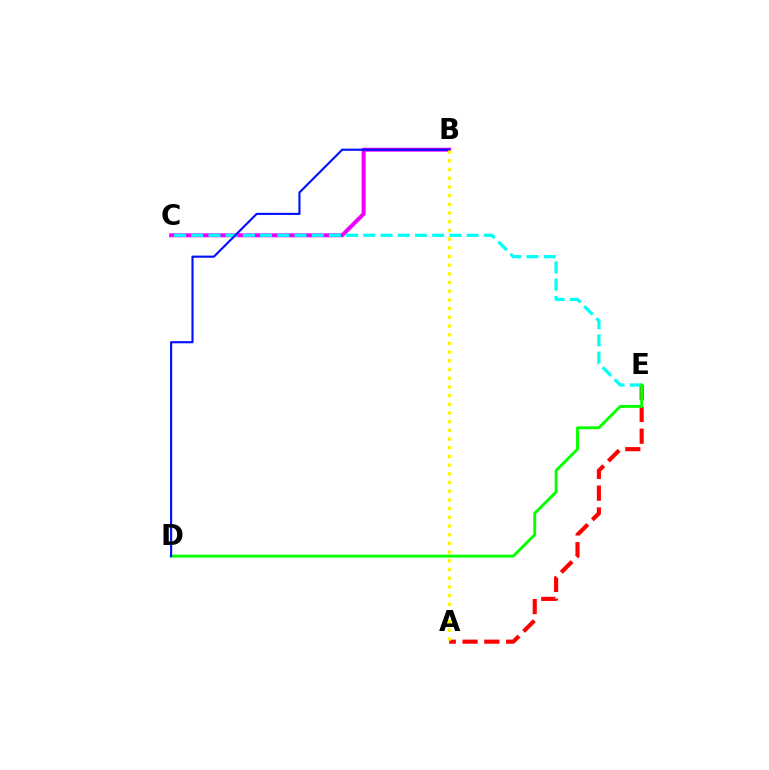{('A', 'E'): [{'color': '#ff0000', 'line_style': 'dashed', 'thickness': 2.96}], ('B', 'C'): [{'color': '#ee00ff', 'line_style': 'solid', 'thickness': 2.85}], ('C', 'E'): [{'color': '#00fff6', 'line_style': 'dashed', 'thickness': 2.34}], ('D', 'E'): [{'color': '#08ff00', 'line_style': 'solid', 'thickness': 2.1}], ('B', 'D'): [{'color': '#0010ff', 'line_style': 'solid', 'thickness': 1.54}], ('A', 'B'): [{'color': '#fcf500', 'line_style': 'dotted', 'thickness': 2.36}]}